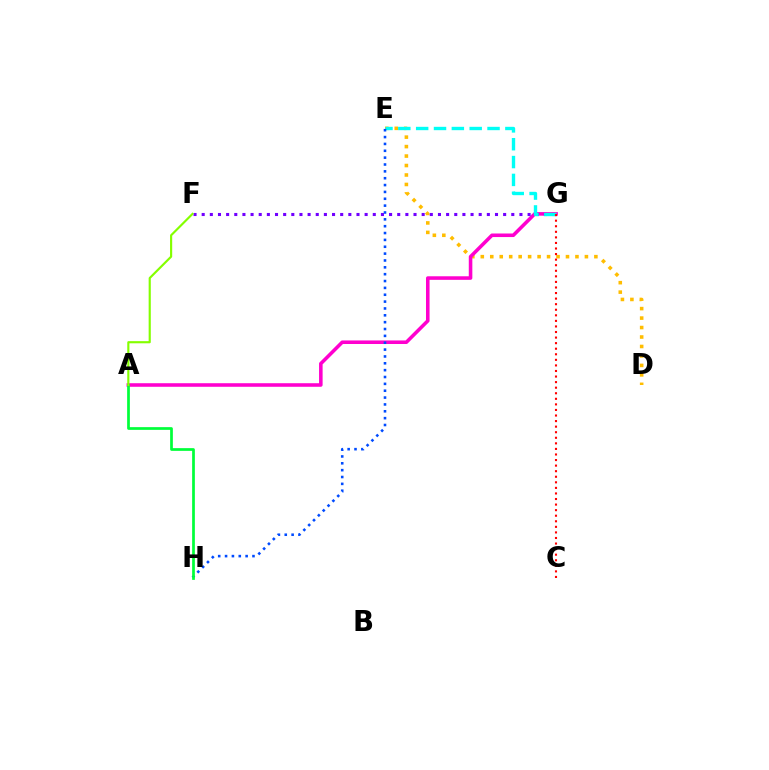{('D', 'E'): [{'color': '#ffbd00', 'line_style': 'dotted', 'thickness': 2.57}], ('A', 'G'): [{'color': '#ff00cf', 'line_style': 'solid', 'thickness': 2.57}], ('F', 'G'): [{'color': '#7200ff', 'line_style': 'dotted', 'thickness': 2.21}], ('E', 'G'): [{'color': '#00fff6', 'line_style': 'dashed', 'thickness': 2.42}], ('E', 'H'): [{'color': '#004bff', 'line_style': 'dotted', 'thickness': 1.86}], ('A', 'H'): [{'color': '#00ff39', 'line_style': 'solid', 'thickness': 1.96}], ('C', 'G'): [{'color': '#ff0000', 'line_style': 'dotted', 'thickness': 1.51}], ('A', 'F'): [{'color': '#84ff00', 'line_style': 'solid', 'thickness': 1.55}]}